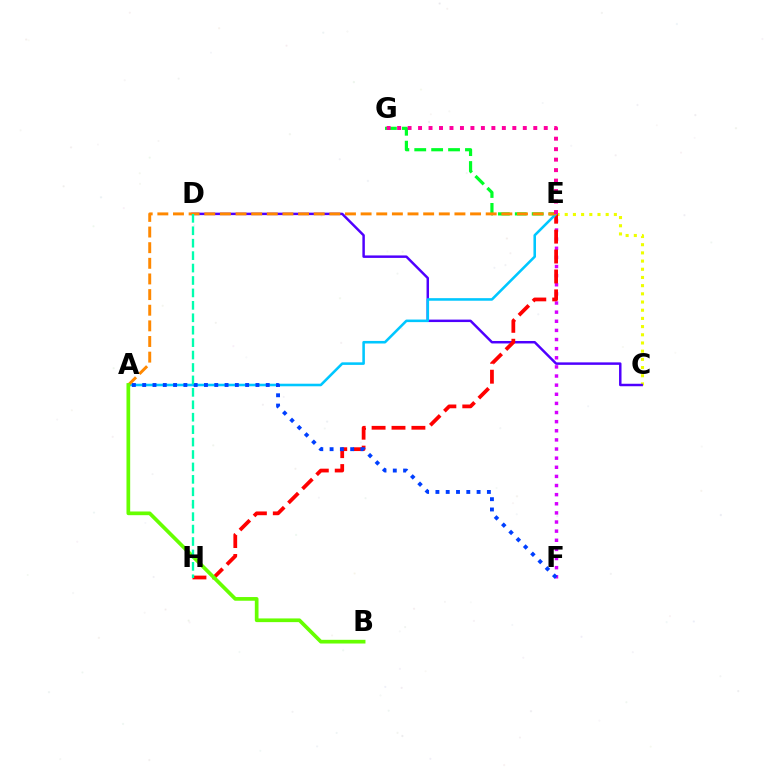{('C', 'E'): [{'color': '#eeff00', 'line_style': 'dotted', 'thickness': 2.23}], ('E', 'F'): [{'color': '#d600ff', 'line_style': 'dotted', 'thickness': 2.48}], ('E', 'G'): [{'color': '#00ff27', 'line_style': 'dashed', 'thickness': 2.3}, {'color': '#ff00a0', 'line_style': 'dotted', 'thickness': 2.85}], ('C', 'D'): [{'color': '#4f00ff', 'line_style': 'solid', 'thickness': 1.78}], ('E', 'H'): [{'color': '#ff0000', 'line_style': 'dashed', 'thickness': 2.7}], ('A', 'E'): [{'color': '#00c7ff', 'line_style': 'solid', 'thickness': 1.85}, {'color': '#ff8800', 'line_style': 'dashed', 'thickness': 2.12}], ('A', 'B'): [{'color': '#66ff00', 'line_style': 'solid', 'thickness': 2.66}], ('A', 'F'): [{'color': '#003fff', 'line_style': 'dotted', 'thickness': 2.8}], ('D', 'H'): [{'color': '#00ffaf', 'line_style': 'dashed', 'thickness': 1.69}]}